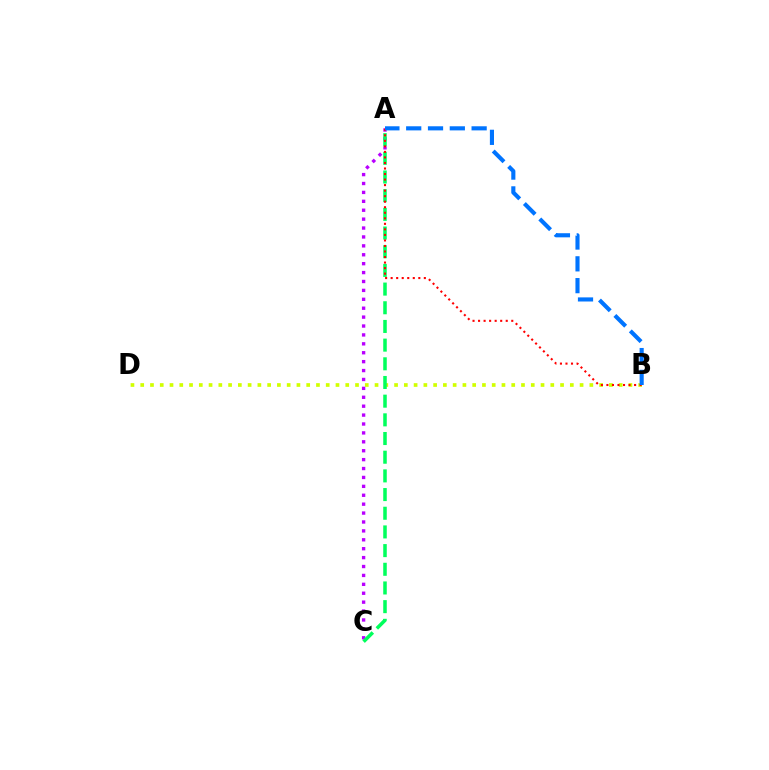{('A', 'C'): [{'color': '#b900ff', 'line_style': 'dotted', 'thickness': 2.42}, {'color': '#00ff5c', 'line_style': 'dashed', 'thickness': 2.54}], ('B', 'D'): [{'color': '#d1ff00', 'line_style': 'dotted', 'thickness': 2.65}], ('A', 'B'): [{'color': '#ff0000', 'line_style': 'dotted', 'thickness': 1.5}, {'color': '#0074ff', 'line_style': 'dashed', 'thickness': 2.96}]}